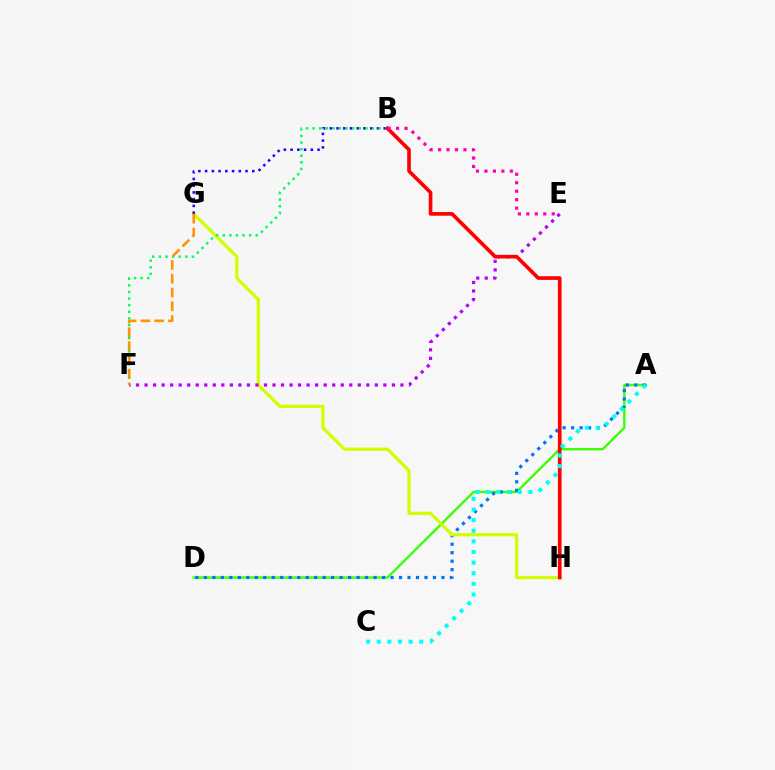{('A', 'D'): [{'color': '#3dff00', 'line_style': 'solid', 'thickness': 1.72}, {'color': '#0074ff', 'line_style': 'dotted', 'thickness': 2.31}], ('G', 'H'): [{'color': '#d1ff00', 'line_style': 'solid', 'thickness': 2.32}], ('E', 'F'): [{'color': '#b900ff', 'line_style': 'dotted', 'thickness': 2.32}], ('B', 'G'): [{'color': '#2500ff', 'line_style': 'dotted', 'thickness': 1.83}], ('B', 'F'): [{'color': '#00ff5c', 'line_style': 'dotted', 'thickness': 1.79}], ('B', 'H'): [{'color': '#ff0000', 'line_style': 'solid', 'thickness': 2.63}], ('A', 'C'): [{'color': '#00fff6', 'line_style': 'dotted', 'thickness': 2.89}], ('F', 'G'): [{'color': '#ff9400', 'line_style': 'dashed', 'thickness': 1.87}], ('B', 'E'): [{'color': '#ff00ac', 'line_style': 'dotted', 'thickness': 2.3}]}